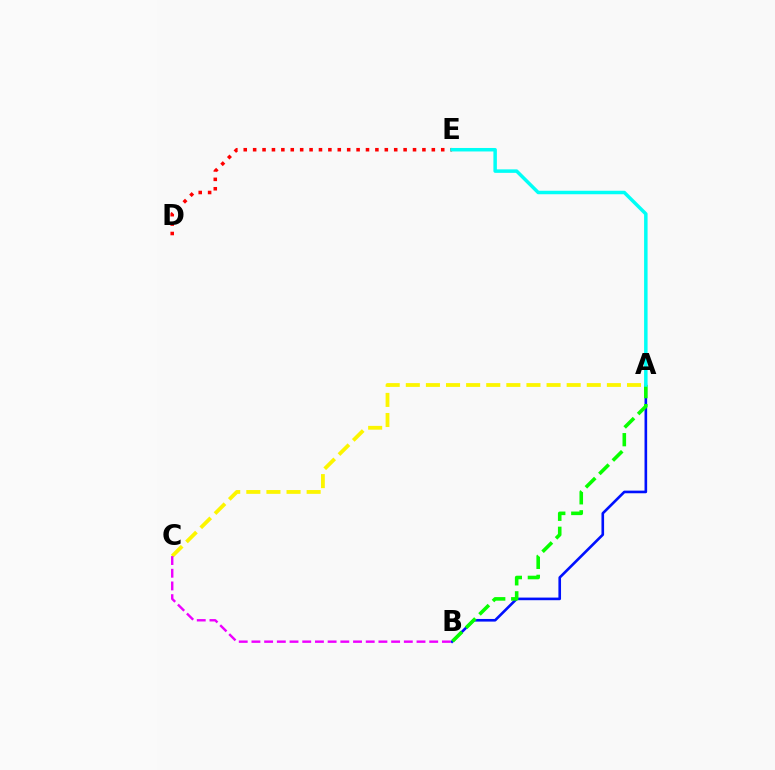{('A', 'B'): [{'color': '#0010ff', 'line_style': 'solid', 'thickness': 1.89}, {'color': '#08ff00', 'line_style': 'dashed', 'thickness': 2.58}], ('A', 'C'): [{'color': '#fcf500', 'line_style': 'dashed', 'thickness': 2.73}], ('D', 'E'): [{'color': '#ff0000', 'line_style': 'dotted', 'thickness': 2.56}], ('B', 'C'): [{'color': '#ee00ff', 'line_style': 'dashed', 'thickness': 1.73}], ('A', 'E'): [{'color': '#00fff6', 'line_style': 'solid', 'thickness': 2.51}]}